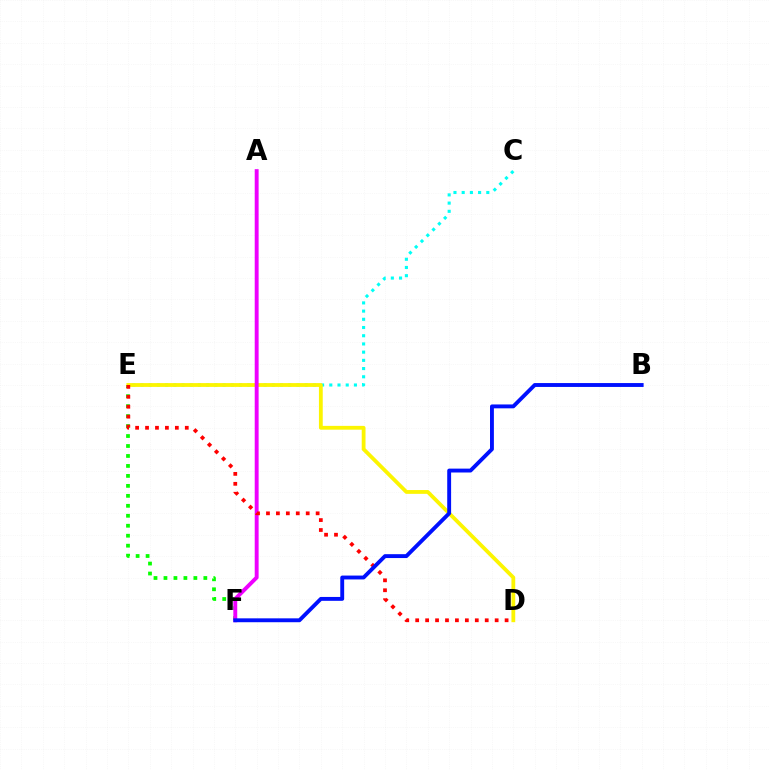{('E', 'F'): [{'color': '#08ff00', 'line_style': 'dotted', 'thickness': 2.71}], ('C', 'E'): [{'color': '#00fff6', 'line_style': 'dotted', 'thickness': 2.23}], ('D', 'E'): [{'color': '#fcf500', 'line_style': 'solid', 'thickness': 2.74}, {'color': '#ff0000', 'line_style': 'dotted', 'thickness': 2.7}], ('A', 'F'): [{'color': '#ee00ff', 'line_style': 'solid', 'thickness': 2.81}], ('B', 'F'): [{'color': '#0010ff', 'line_style': 'solid', 'thickness': 2.79}]}